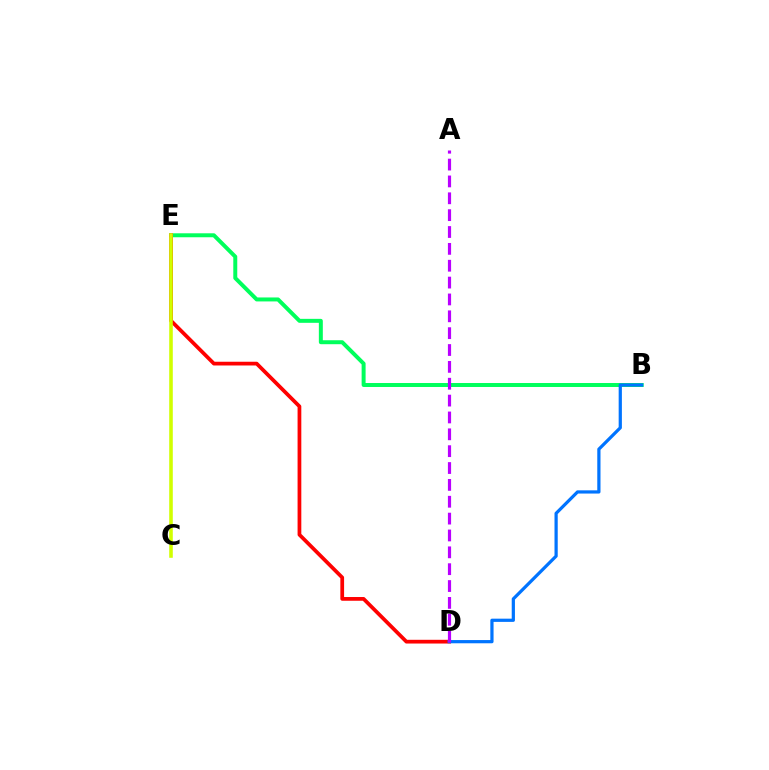{('B', 'E'): [{'color': '#00ff5c', 'line_style': 'solid', 'thickness': 2.86}], ('D', 'E'): [{'color': '#ff0000', 'line_style': 'solid', 'thickness': 2.69}], ('B', 'D'): [{'color': '#0074ff', 'line_style': 'solid', 'thickness': 2.32}], ('A', 'D'): [{'color': '#b900ff', 'line_style': 'dashed', 'thickness': 2.29}], ('C', 'E'): [{'color': '#d1ff00', 'line_style': 'solid', 'thickness': 2.58}]}